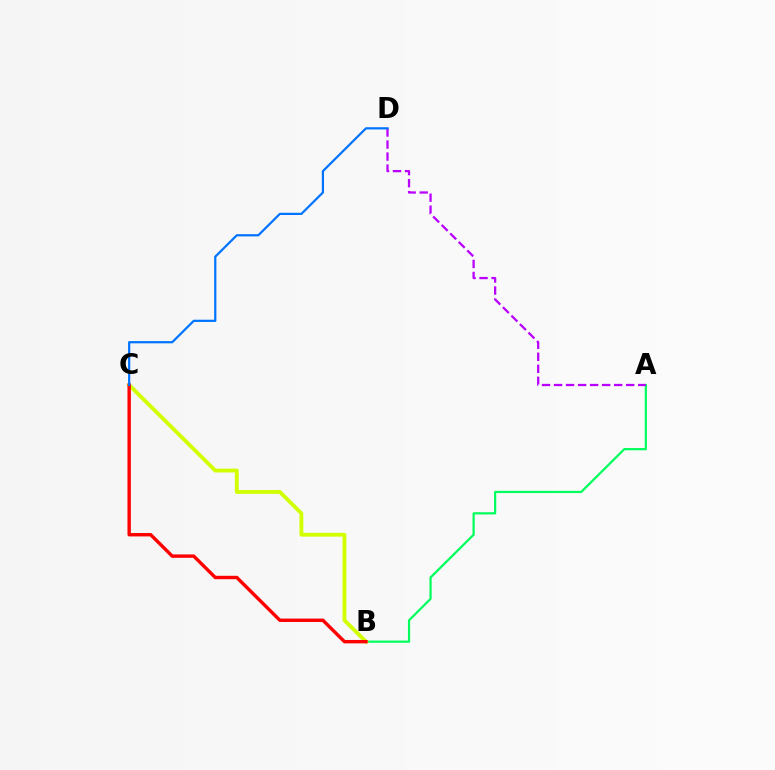{('A', 'B'): [{'color': '#00ff5c', 'line_style': 'solid', 'thickness': 1.59}], ('B', 'C'): [{'color': '#d1ff00', 'line_style': 'solid', 'thickness': 2.76}, {'color': '#ff0000', 'line_style': 'solid', 'thickness': 2.45}], ('A', 'D'): [{'color': '#b900ff', 'line_style': 'dashed', 'thickness': 1.63}], ('C', 'D'): [{'color': '#0074ff', 'line_style': 'solid', 'thickness': 1.6}]}